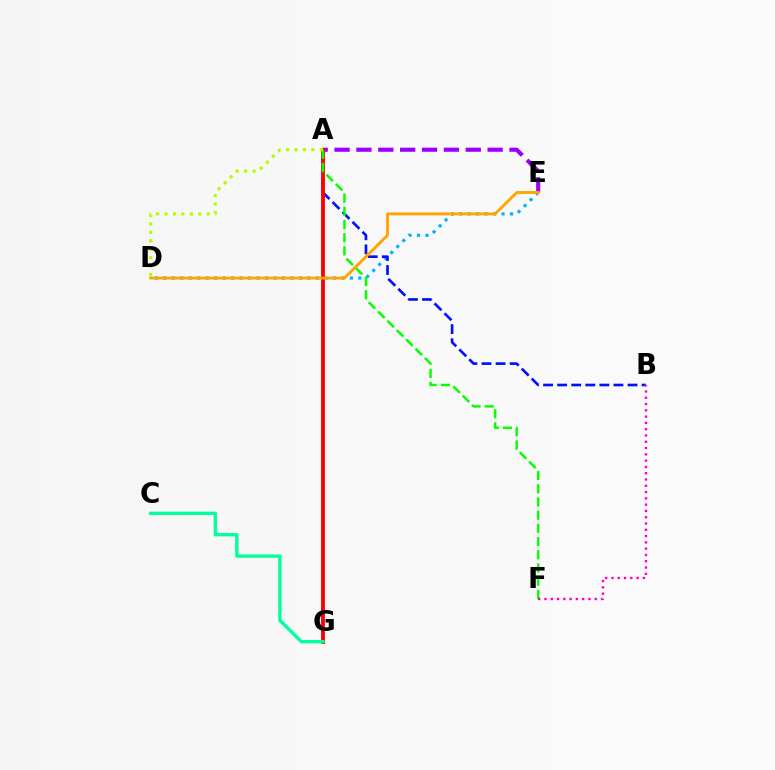{('D', 'E'): [{'color': '#00b5ff', 'line_style': 'dotted', 'thickness': 2.3}, {'color': '#ffa500', 'line_style': 'solid', 'thickness': 2.08}], ('A', 'E'): [{'color': '#9b00ff', 'line_style': 'dashed', 'thickness': 2.97}], ('A', 'B'): [{'color': '#0010ff', 'line_style': 'dashed', 'thickness': 1.91}], ('A', 'G'): [{'color': '#ff0000', 'line_style': 'solid', 'thickness': 2.76}], ('C', 'G'): [{'color': '#00ff9d', 'line_style': 'solid', 'thickness': 2.4}], ('A', 'F'): [{'color': '#08ff00', 'line_style': 'dashed', 'thickness': 1.79}], ('B', 'F'): [{'color': '#ff00bd', 'line_style': 'dotted', 'thickness': 1.71}], ('A', 'D'): [{'color': '#b3ff00', 'line_style': 'dotted', 'thickness': 2.3}]}